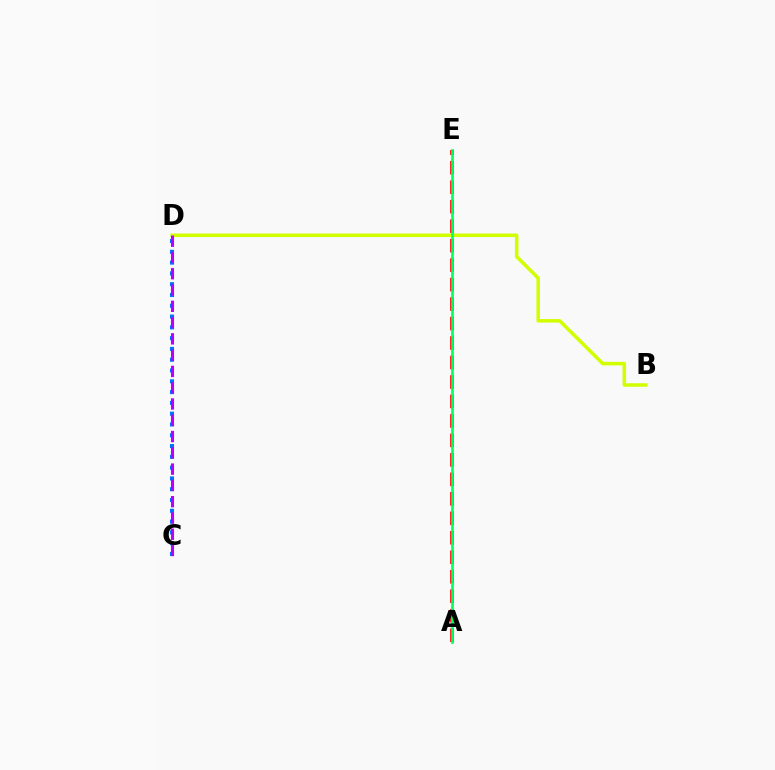{('B', 'D'): [{'color': '#d1ff00', 'line_style': 'solid', 'thickness': 2.54}], ('A', 'E'): [{'color': '#ff0000', 'line_style': 'dashed', 'thickness': 2.65}, {'color': '#00ff5c', 'line_style': 'solid', 'thickness': 1.89}], ('C', 'D'): [{'color': '#0074ff', 'line_style': 'dotted', 'thickness': 2.93}, {'color': '#b900ff', 'line_style': 'dashed', 'thickness': 2.21}]}